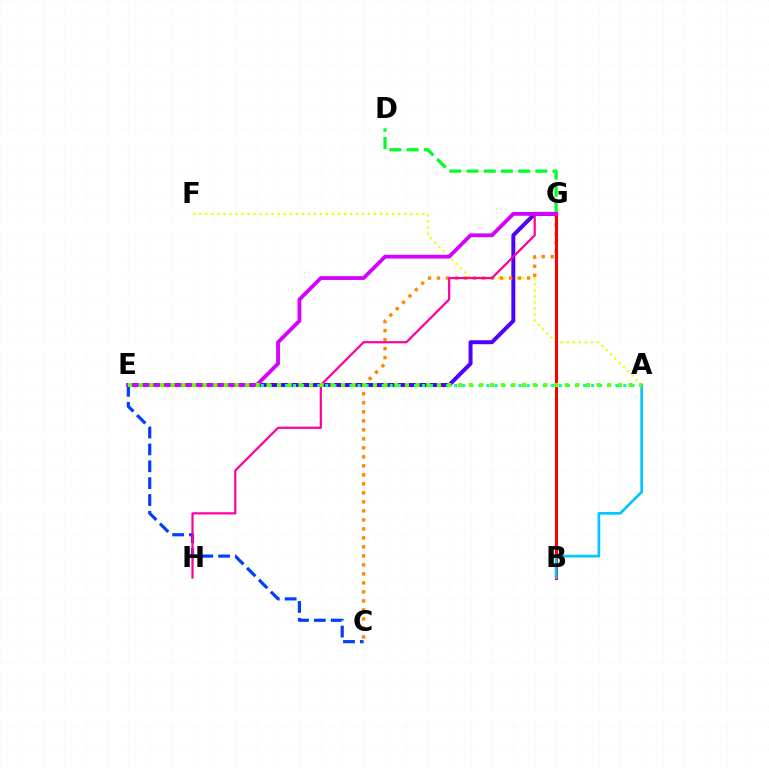{('E', 'G'): [{'color': '#4f00ff', 'line_style': 'solid', 'thickness': 2.86}, {'color': '#d600ff', 'line_style': 'solid', 'thickness': 2.74}], ('A', 'F'): [{'color': '#eeff00', 'line_style': 'dotted', 'thickness': 1.64}], ('C', 'E'): [{'color': '#003fff', 'line_style': 'dashed', 'thickness': 2.29}], ('C', 'G'): [{'color': '#ff8800', 'line_style': 'dotted', 'thickness': 2.45}], ('B', 'G'): [{'color': '#ff0000', 'line_style': 'solid', 'thickness': 2.19}], ('A', 'E'): [{'color': '#00ffaf', 'line_style': 'dotted', 'thickness': 2.19}, {'color': '#66ff00', 'line_style': 'dotted', 'thickness': 2.89}], ('G', 'H'): [{'color': '#ff00a0', 'line_style': 'solid', 'thickness': 1.6}], ('D', 'G'): [{'color': '#00ff27', 'line_style': 'dashed', 'thickness': 2.34}], ('A', 'B'): [{'color': '#00c7ff', 'line_style': 'solid', 'thickness': 1.95}]}